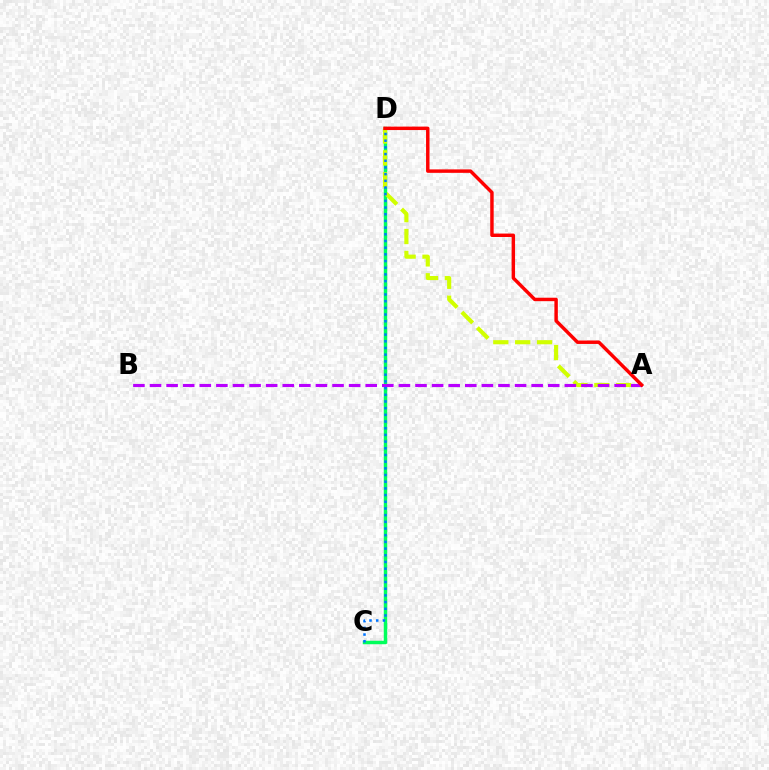{('C', 'D'): [{'color': '#00ff5c', 'line_style': 'solid', 'thickness': 2.49}, {'color': '#0074ff', 'line_style': 'dotted', 'thickness': 1.82}], ('A', 'D'): [{'color': '#d1ff00', 'line_style': 'dashed', 'thickness': 2.97}, {'color': '#ff0000', 'line_style': 'solid', 'thickness': 2.48}], ('A', 'B'): [{'color': '#b900ff', 'line_style': 'dashed', 'thickness': 2.25}]}